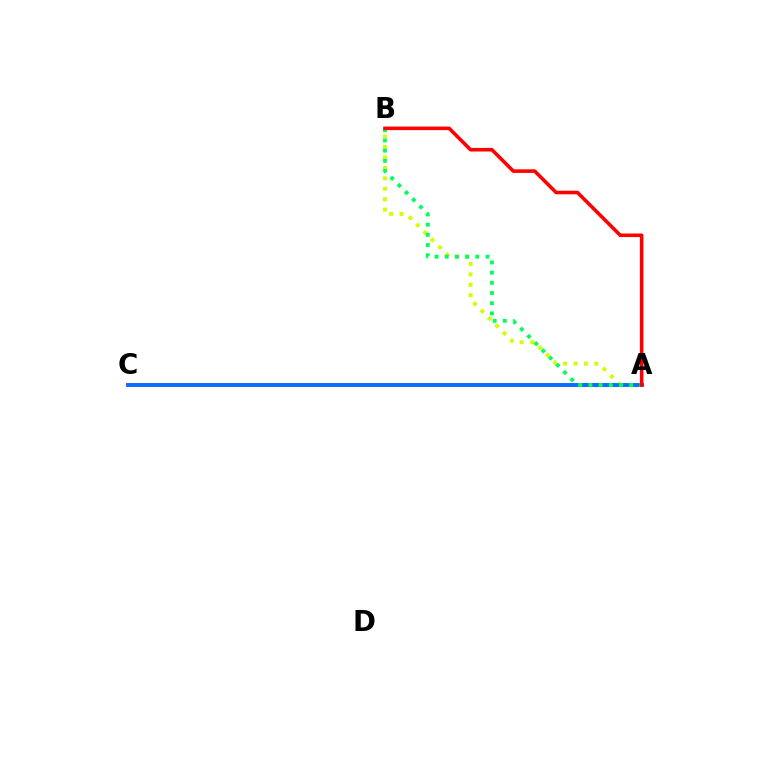{('A', 'C'): [{'color': '#b900ff', 'line_style': 'solid', 'thickness': 2.66}, {'color': '#0074ff', 'line_style': 'solid', 'thickness': 2.64}], ('A', 'B'): [{'color': '#d1ff00', 'line_style': 'dotted', 'thickness': 2.84}, {'color': '#00ff5c', 'line_style': 'dotted', 'thickness': 2.77}, {'color': '#ff0000', 'line_style': 'solid', 'thickness': 2.58}]}